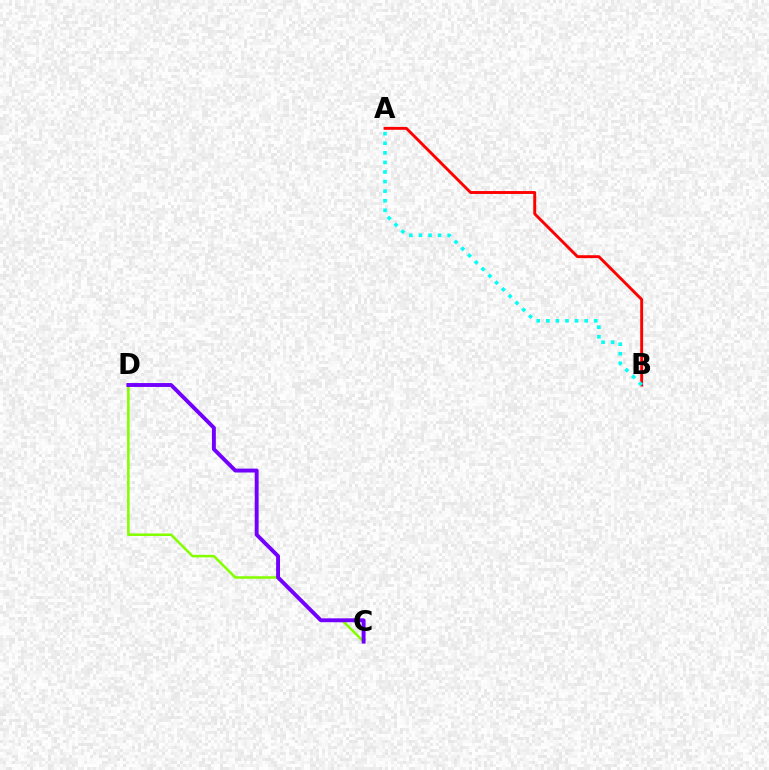{('A', 'B'): [{'color': '#ff0000', 'line_style': 'solid', 'thickness': 2.09}, {'color': '#00fff6', 'line_style': 'dotted', 'thickness': 2.6}], ('C', 'D'): [{'color': '#84ff00', 'line_style': 'solid', 'thickness': 1.83}, {'color': '#7200ff', 'line_style': 'solid', 'thickness': 2.81}]}